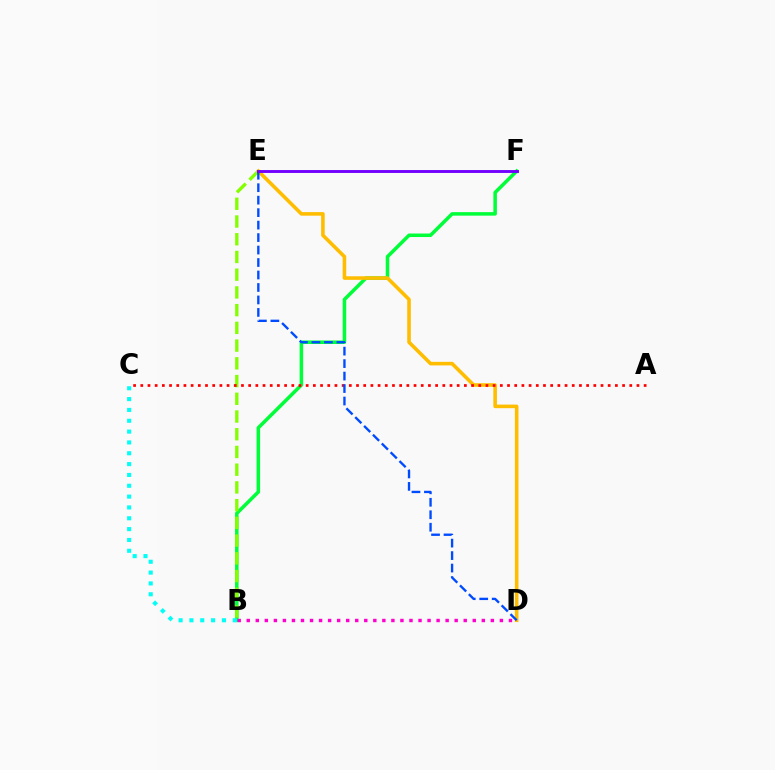{('B', 'F'): [{'color': '#00ff39', 'line_style': 'solid', 'thickness': 2.54}], ('B', 'D'): [{'color': '#ff00cf', 'line_style': 'dotted', 'thickness': 2.46}], ('B', 'E'): [{'color': '#84ff00', 'line_style': 'dashed', 'thickness': 2.41}], ('D', 'E'): [{'color': '#ffbd00', 'line_style': 'solid', 'thickness': 2.58}, {'color': '#004bff', 'line_style': 'dashed', 'thickness': 1.69}], ('B', 'C'): [{'color': '#00fff6', 'line_style': 'dotted', 'thickness': 2.94}], ('A', 'C'): [{'color': '#ff0000', 'line_style': 'dotted', 'thickness': 1.95}], ('E', 'F'): [{'color': '#7200ff', 'line_style': 'solid', 'thickness': 2.08}]}